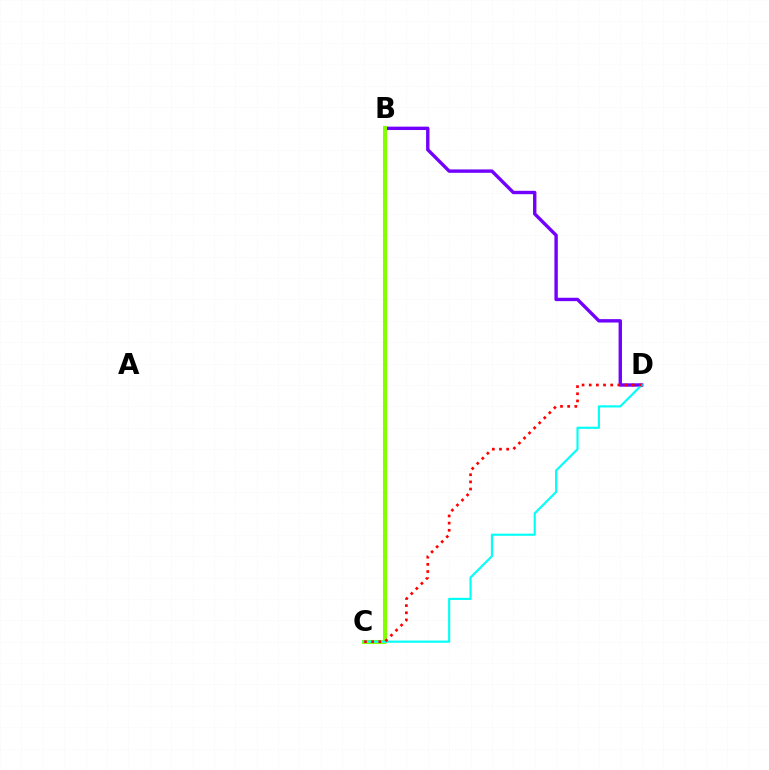{('B', 'D'): [{'color': '#7200ff', 'line_style': 'solid', 'thickness': 2.44}], ('B', 'C'): [{'color': '#84ff00', 'line_style': 'solid', 'thickness': 2.94}], ('C', 'D'): [{'color': '#00fff6', 'line_style': 'solid', 'thickness': 1.54}, {'color': '#ff0000', 'line_style': 'dotted', 'thickness': 1.94}]}